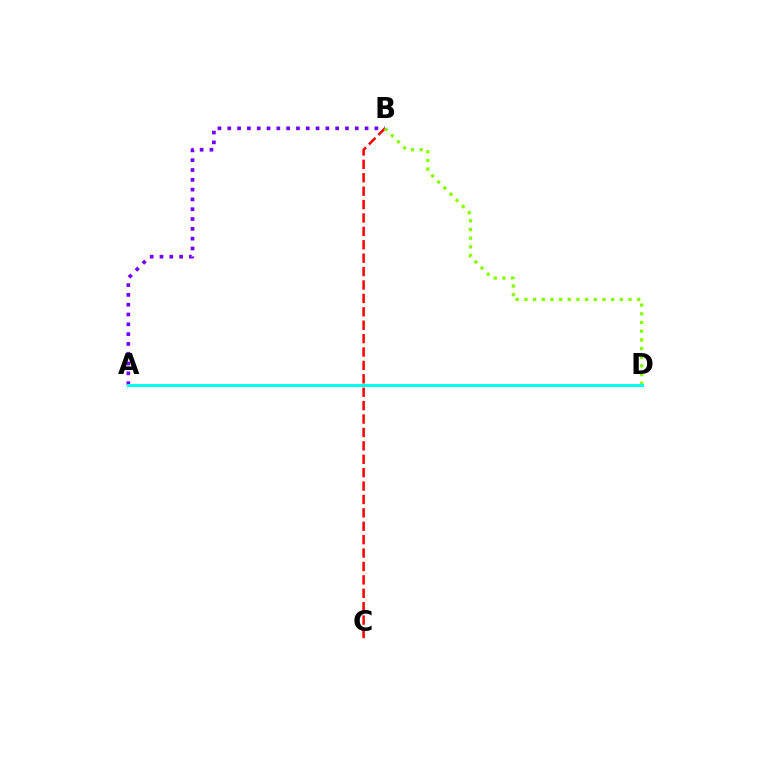{('A', 'B'): [{'color': '#7200ff', 'line_style': 'dotted', 'thickness': 2.66}], ('B', 'C'): [{'color': '#ff0000', 'line_style': 'dashed', 'thickness': 1.82}], ('B', 'D'): [{'color': '#84ff00', 'line_style': 'dotted', 'thickness': 2.36}], ('A', 'D'): [{'color': '#00fff6', 'line_style': 'solid', 'thickness': 2.16}]}